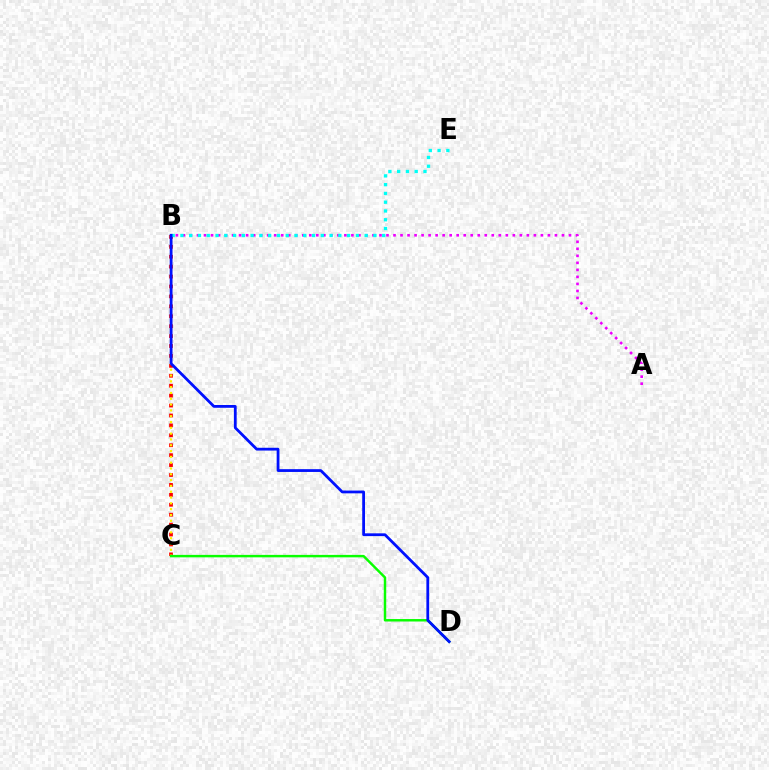{('B', 'C'): [{'color': '#ff0000', 'line_style': 'dotted', 'thickness': 2.7}, {'color': '#fcf500', 'line_style': 'dotted', 'thickness': 1.58}], ('A', 'B'): [{'color': '#ee00ff', 'line_style': 'dotted', 'thickness': 1.91}], ('C', 'D'): [{'color': '#08ff00', 'line_style': 'solid', 'thickness': 1.77}], ('B', 'E'): [{'color': '#00fff6', 'line_style': 'dotted', 'thickness': 2.38}], ('B', 'D'): [{'color': '#0010ff', 'line_style': 'solid', 'thickness': 2.01}]}